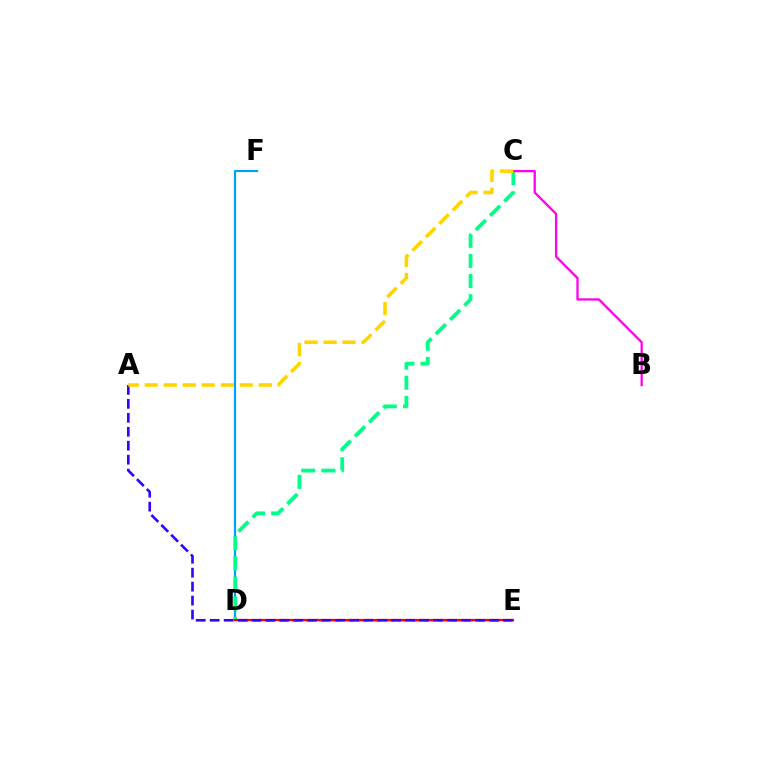{('D', 'E'): [{'color': '#4fff00', 'line_style': 'dashed', 'thickness': 1.8}, {'color': '#ff0000', 'line_style': 'solid', 'thickness': 1.61}], ('D', 'F'): [{'color': '#009eff', 'line_style': 'solid', 'thickness': 1.57}], ('C', 'D'): [{'color': '#00ff86', 'line_style': 'dashed', 'thickness': 2.73}], ('A', 'E'): [{'color': '#3700ff', 'line_style': 'dashed', 'thickness': 1.9}], ('B', 'C'): [{'color': '#ff00ed', 'line_style': 'solid', 'thickness': 1.65}], ('A', 'C'): [{'color': '#ffd500', 'line_style': 'dashed', 'thickness': 2.58}]}